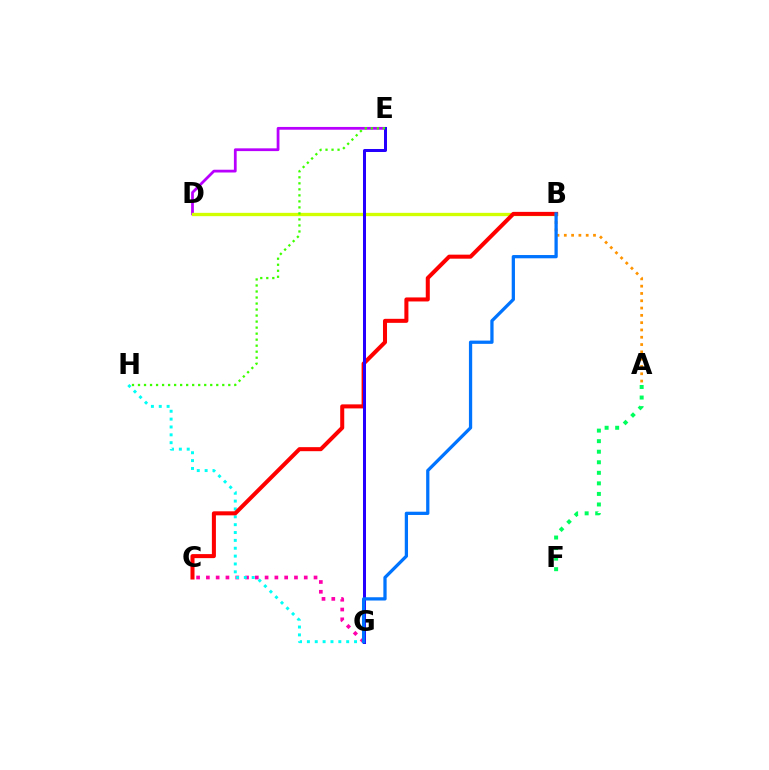{('C', 'G'): [{'color': '#ff00ac', 'line_style': 'dotted', 'thickness': 2.66}], ('D', 'E'): [{'color': '#b900ff', 'line_style': 'solid', 'thickness': 1.99}], ('G', 'H'): [{'color': '#00fff6', 'line_style': 'dotted', 'thickness': 2.14}], ('B', 'D'): [{'color': '#d1ff00', 'line_style': 'solid', 'thickness': 2.38}], ('B', 'C'): [{'color': '#ff0000', 'line_style': 'solid', 'thickness': 2.9}], ('A', 'F'): [{'color': '#00ff5c', 'line_style': 'dotted', 'thickness': 2.87}], ('A', 'B'): [{'color': '#ff9400', 'line_style': 'dotted', 'thickness': 1.98}], ('E', 'G'): [{'color': '#2500ff', 'line_style': 'solid', 'thickness': 2.16}], ('E', 'H'): [{'color': '#3dff00', 'line_style': 'dotted', 'thickness': 1.64}], ('B', 'G'): [{'color': '#0074ff', 'line_style': 'solid', 'thickness': 2.35}]}